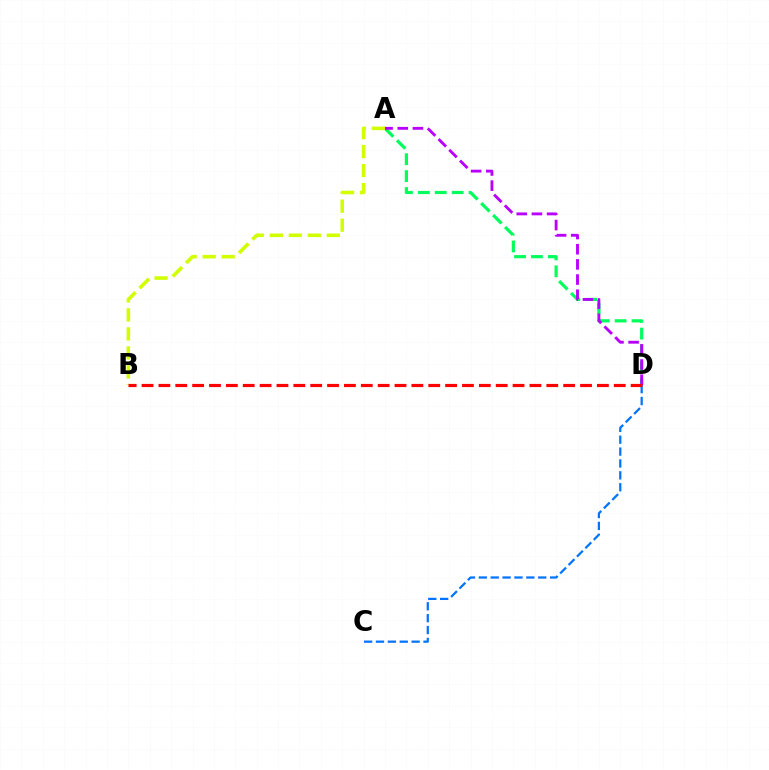{('C', 'D'): [{'color': '#0074ff', 'line_style': 'dashed', 'thickness': 1.61}], ('A', 'D'): [{'color': '#00ff5c', 'line_style': 'dashed', 'thickness': 2.3}, {'color': '#b900ff', 'line_style': 'dashed', 'thickness': 2.06}], ('A', 'B'): [{'color': '#d1ff00', 'line_style': 'dashed', 'thickness': 2.58}], ('B', 'D'): [{'color': '#ff0000', 'line_style': 'dashed', 'thickness': 2.29}]}